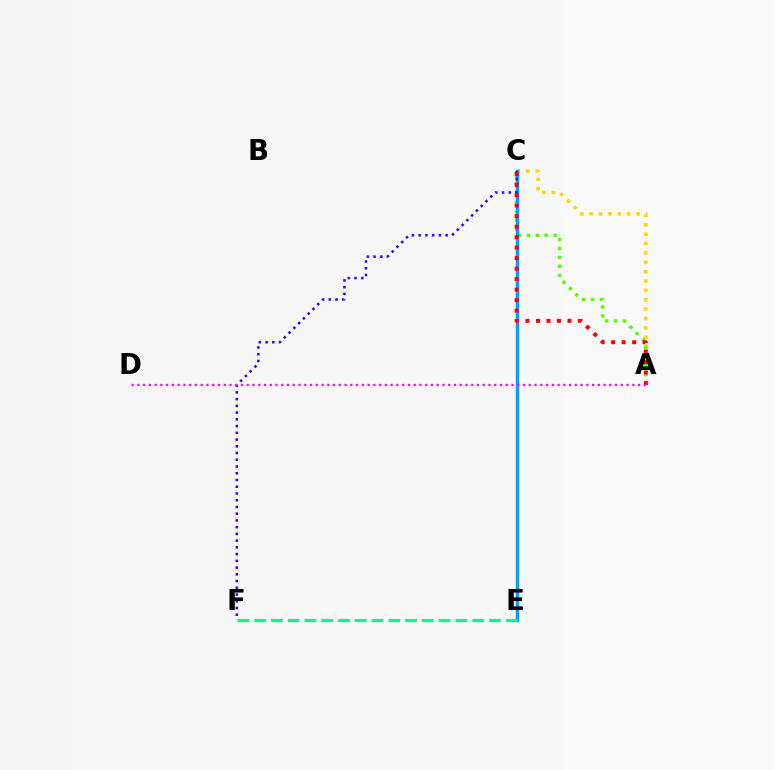{('A', 'C'): [{'color': '#ffd500', 'line_style': 'dotted', 'thickness': 2.54}, {'color': '#4fff00', 'line_style': 'dotted', 'thickness': 2.42}, {'color': '#ff0000', 'line_style': 'dotted', 'thickness': 2.85}], ('C', 'E'): [{'color': '#009eff', 'line_style': 'solid', 'thickness': 2.48}], ('C', 'F'): [{'color': '#3700ff', 'line_style': 'dotted', 'thickness': 1.83}], ('E', 'F'): [{'color': '#00ff86', 'line_style': 'dashed', 'thickness': 2.28}], ('A', 'D'): [{'color': '#ff00ed', 'line_style': 'dotted', 'thickness': 1.56}]}